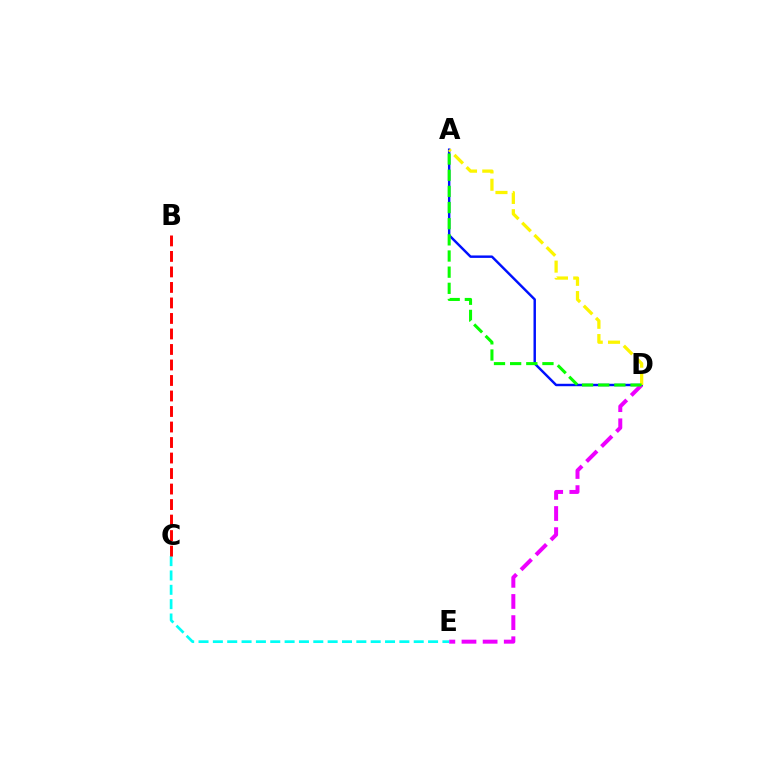{('A', 'D'): [{'color': '#0010ff', 'line_style': 'solid', 'thickness': 1.76}, {'color': '#fcf500', 'line_style': 'dashed', 'thickness': 2.35}, {'color': '#08ff00', 'line_style': 'dashed', 'thickness': 2.19}], ('D', 'E'): [{'color': '#ee00ff', 'line_style': 'dashed', 'thickness': 2.87}], ('C', 'E'): [{'color': '#00fff6', 'line_style': 'dashed', 'thickness': 1.95}], ('B', 'C'): [{'color': '#ff0000', 'line_style': 'dashed', 'thickness': 2.11}]}